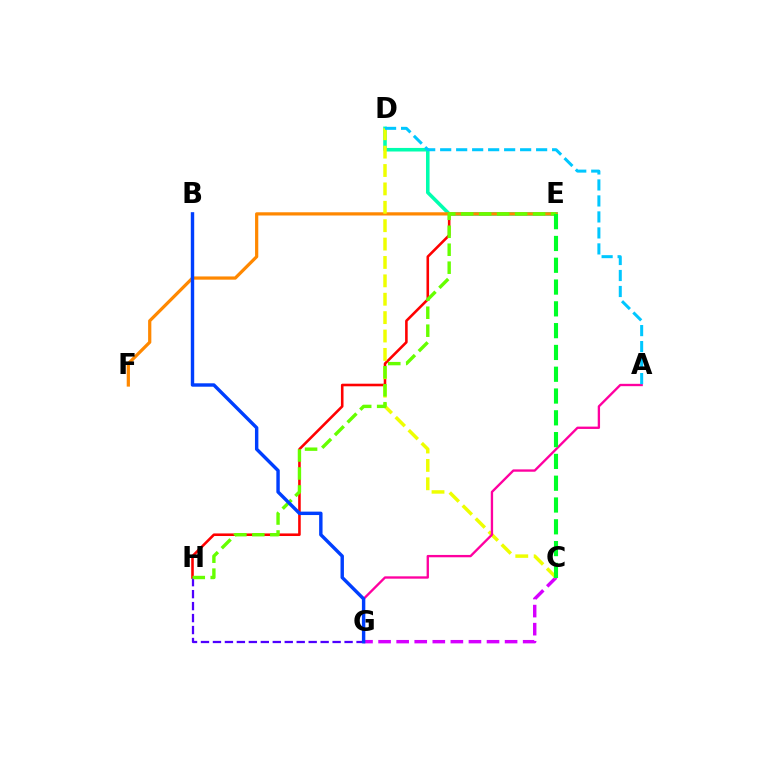{('E', 'H'): [{'color': '#ff0000', 'line_style': 'solid', 'thickness': 1.86}, {'color': '#66ff00', 'line_style': 'dashed', 'thickness': 2.44}], ('C', 'G'): [{'color': '#d600ff', 'line_style': 'dashed', 'thickness': 2.45}], ('D', 'E'): [{'color': '#00ffaf', 'line_style': 'solid', 'thickness': 2.57}], ('G', 'H'): [{'color': '#4f00ff', 'line_style': 'dashed', 'thickness': 1.63}], ('E', 'F'): [{'color': '#ff8800', 'line_style': 'solid', 'thickness': 2.32}], ('C', 'D'): [{'color': '#eeff00', 'line_style': 'dashed', 'thickness': 2.5}], ('A', 'G'): [{'color': '#ff00a0', 'line_style': 'solid', 'thickness': 1.68}], ('A', 'D'): [{'color': '#00c7ff', 'line_style': 'dashed', 'thickness': 2.17}], ('B', 'G'): [{'color': '#003fff', 'line_style': 'solid', 'thickness': 2.46}], ('C', 'E'): [{'color': '#00ff27', 'line_style': 'dashed', 'thickness': 2.96}]}